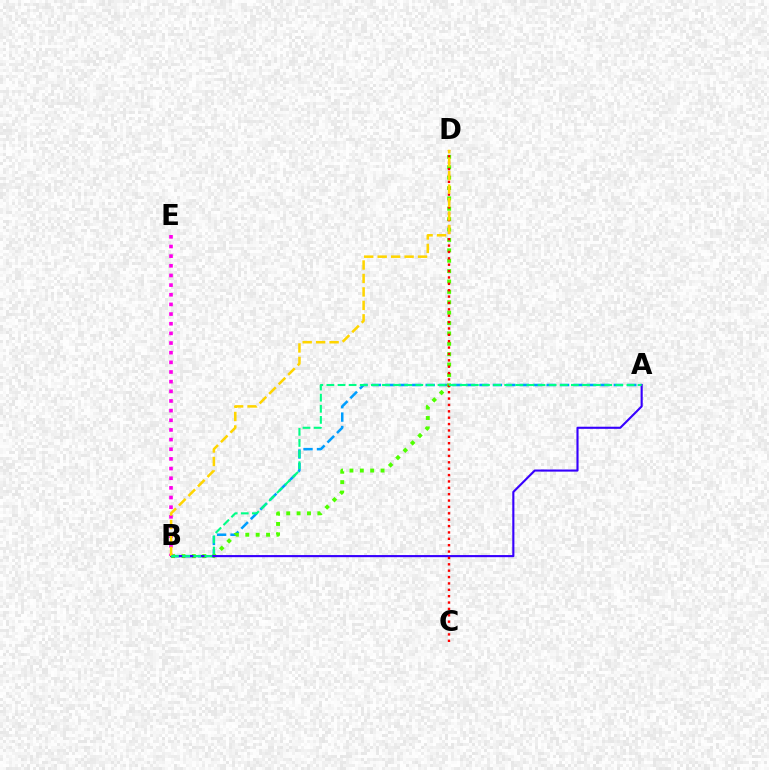{('A', 'B'): [{'color': '#009eff', 'line_style': 'dashed', 'thickness': 1.83}, {'color': '#3700ff', 'line_style': 'solid', 'thickness': 1.53}, {'color': '#00ff86', 'line_style': 'dashed', 'thickness': 1.51}], ('B', 'D'): [{'color': '#4fff00', 'line_style': 'dotted', 'thickness': 2.82}, {'color': '#ffd500', 'line_style': 'dashed', 'thickness': 1.83}], ('B', 'E'): [{'color': '#ff00ed', 'line_style': 'dotted', 'thickness': 2.62}], ('C', 'D'): [{'color': '#ff0000', 'line_style': 'dotted', 'thickness': 1.73}]}